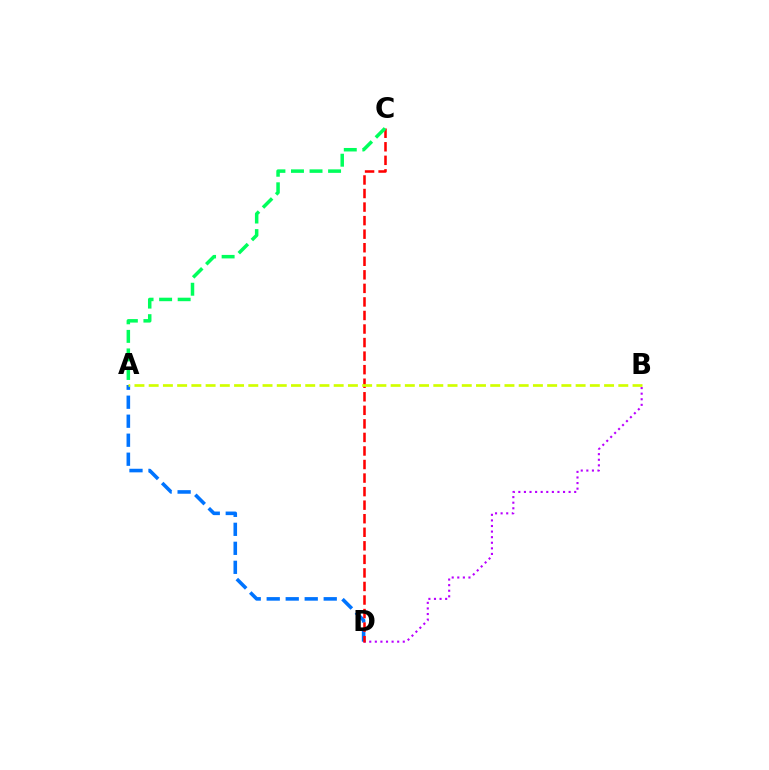{('B', 'D'): [{'color': '#b900ff', 'line_style': 'dotted', 'thickness': 1.52}], ('A', 'D'): [{'color': '#0074ff', 'line_style': 'dashed', 'thickness': 2.58}], ('C', 'D'): [{'color': '#ff0000', 'line_style': 'dashed', 'thickness': 1.84}], ('A', 'C'): [{'color': '#00ff5c', 'line_style': 'dashed', 'thickness': 2.52}], ('A', 'B'): [{'color': '#d1ff00', 'line_style': 'dashed', 'thickness': 1.93}]}